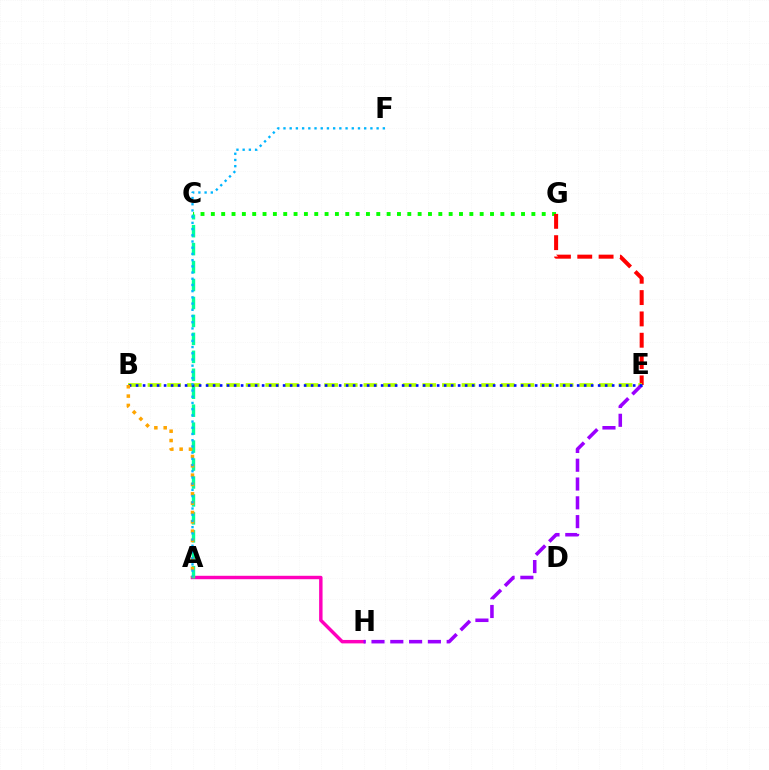{('A', 'H'): [{'color': '#ff00bd', 'line_style': 'solid', 'thickness': 2.47}], ('C', 'G'): [{'color': '#08ff00', 'line_style': 'dotted', 'thickness': 2.81}], ('E', 'G'): [{'color': '#ff0000', 'line_style': 'dashed', 'thickness': 2.9}], ('B', 'E'): [{'color': '#b3ff00', 'line_style': 'dashed', 'thickness': 2.67}, {'color': '#0010ff', 'line_style': 'dotted', 'thickness': 1.9}], ('E', 'H'): [{'color': '#9b00ff', 'line_style': 'dashed', 'thickness': 2.55}], ('A', 'C'): [{'color': '#00ff9d', 'line_style': 'dashed', 'thickness': 2.44}], ('A', 'B'): [{'color': '#ffa500', 'line_style': 'dotted', 'thickness': 2.54}], ('A', 'F'): [{'color': '#00b5ff', 'line_style': 'dotted', 'thickness': 1.69}]}